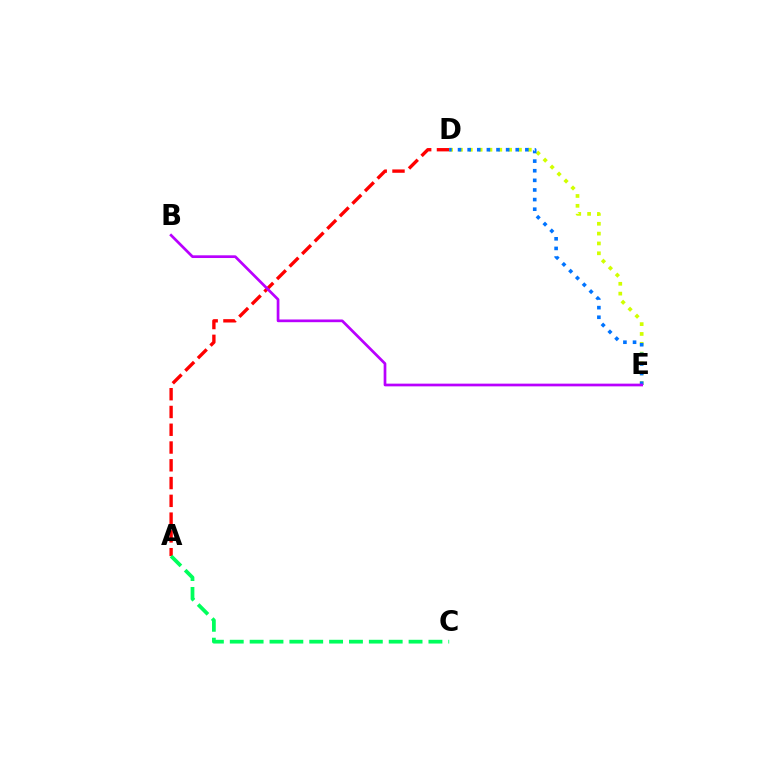{('D', 'E'): [{'color': '#d1ff00', 'line_style': 'dotted', 'thickness': 2.67}, {'color': '#0074ff', 'line_style': 'dotted', 'thickness': 2.61}], ('A', 'D'): [{'color': '#ff0000', 'line_style': 'dashed', 'thickness': 2.41}], ('A', 'C'): [{'color': '#00ff5c', 'line_style': 'dashed', 'thickness': 2.7}], ('B', 'E'): [{'color': '#b900ff', 'line_style': 'solid', 'thickness': 1.95}]}